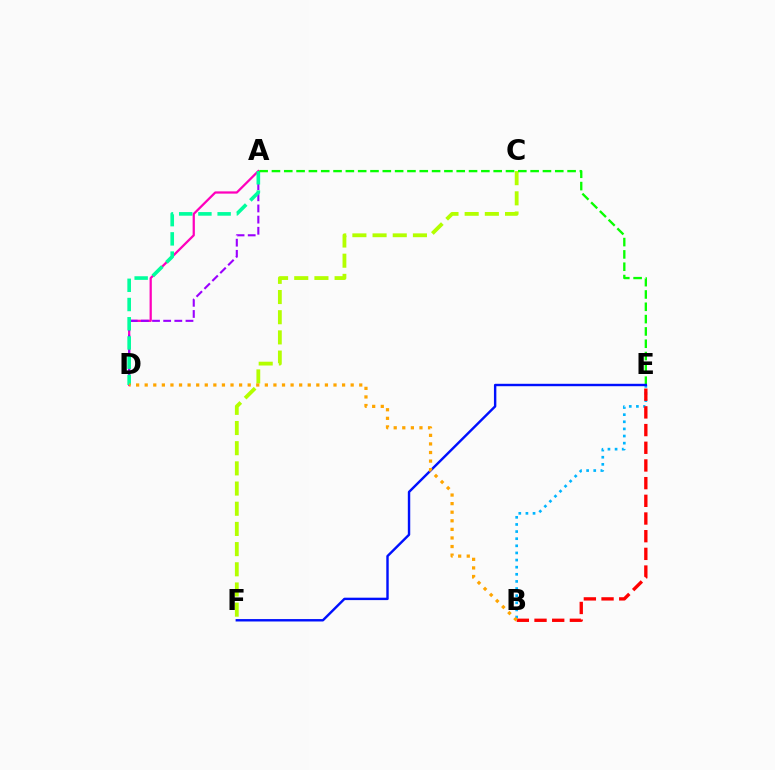{('B', 'E'): [{'color': '#00b5ff', 'line_style': 'dotted', 'thickness': 1.93}, {'color': '#ff0000', 'line_style': 'dashed', 'thickness': 2.4}], ('A', 'D'): [{'color': '#ff00bd', 'line_style': 'solid', 'thickness': 1.62}, {'color': '#9b00ff', 'line_style': 'dashed', 'thickness': 1.51}, {'color': '#00ff9d', 'line_style': 'dashed', 'thickness': 2.61}], ('C', 'F'): [{'color': '#b3ff00', 'line_style': 'dashed', 'thickness': 2.74}], ('A', 'E'): [{'color': '#08ff00', 'line_style': 'dashed', 'thickness': 1.67}], ('E', 'F'): [{'color': '#0010ff', 'line_style': 'solid', 'thickness': 1.74}], ('B', 'D'): [{'color': '#ffa500', 'line_style': 'dotted', 'thickness': 2.33}]}